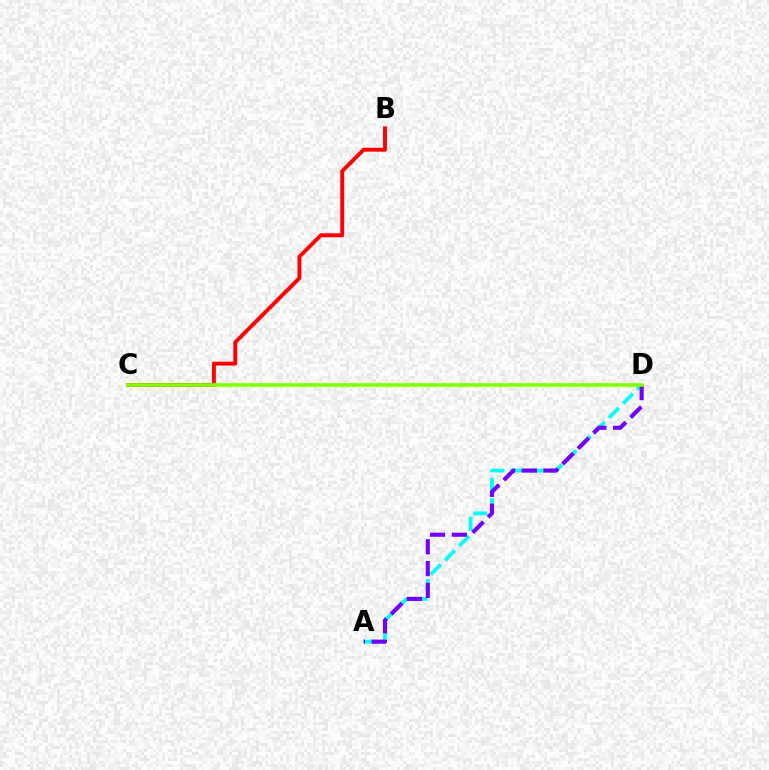{('A', 'D'): [{'color': '#00fff6', 'line_style': 'dashed', 'thickness': 2.72}, {'color': '#7200ff', 'line_style': 'dashed', 'thickness': 2.96}], ('B', 'C'): [{'color': '#ff0000', 'line_style': 'solid', 'thickness': 2.82}], ('C', 'D'): [{'color': '#84ff00', 'line_style': 'solid', 'thickness': 2.61}]}